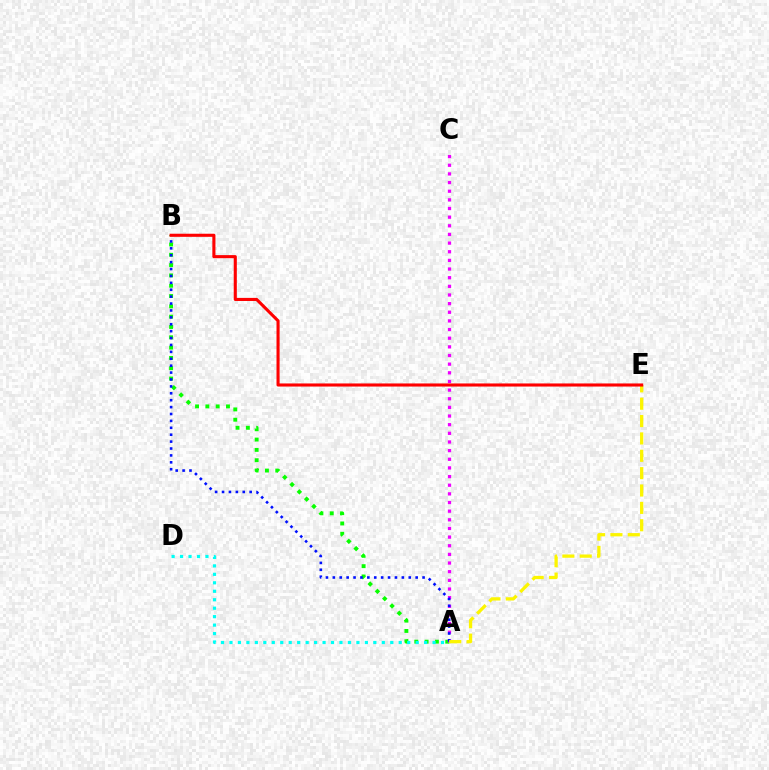{('A', 'B'): [{'color': '#08ff00', 'line_style': 'dotted', 'thickness': 2.8}, {'color': '#0010ff', 'line_style': 'dotted', 'thickness': 1.88}], ('A', 'D'): [{'color': '#00fff6', 'line_style': 'dotted', 'thickness': 2.3}], ('A', 'C'): [{'color': '#ee00ff', 'line_style': 'dotted', 'thickness': 2.35}], ('A', 'E'): [{'color': '#fcf500', 'line_style': 'dashed', 'thickness': 2.36}], ('B', 'E'): [{'color': '#ff0000', 'line_style': 'solid', 'thickness': 2.23}]}